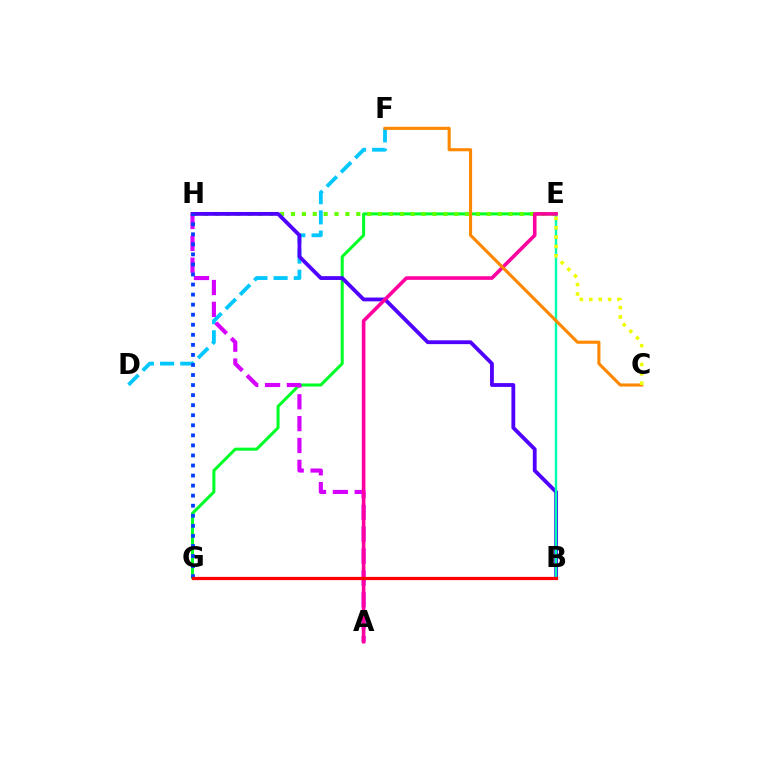{('D', 'F'): [{'color': '#00c7ff', 'line_style': 'dashed', 'thickness': 2.74}], ('E', 'G'): [{'color': '#00ff27', 'line_style': 'solid', 'thickness': 2.18}], ('E', 'H'): [{'color': '#66ff00', 'line_style': 'dotted', 'thickness': 2.96}], ('B', 'H'): [{'color': '#4f00ff', 'line_style': 'solid', 'thickness': 2.75}], ('B', 'E'): [{'color': '#00ffaf', 'line_style': 'solid', 'thickness': 1.75}], ('A', 'H'): [{'color': '#d600ff', 'line_style': 'dashed', 'thickness': 2.97}], ('G', 'H'): [{'color': '#003fff', 'line_style': 'dotted', 'thickness': 2.73}], ('A', 'E'): [{'color': '#ff00a0', 'line_style': 'solid', 'thickness': 2.59}], ('B', 'G'): [{'color': '#ff0000', 'line_style': 'solid', 'thickness': 2.33}], ('C', 'F'): [{'color': '#ff8800', 'line_style': 'solid', 'thickness': 2.23}], ('C', 'E'): [{'color': '#eeff00', 'line_style': 'dotted', 'thickness': 2.55}]}